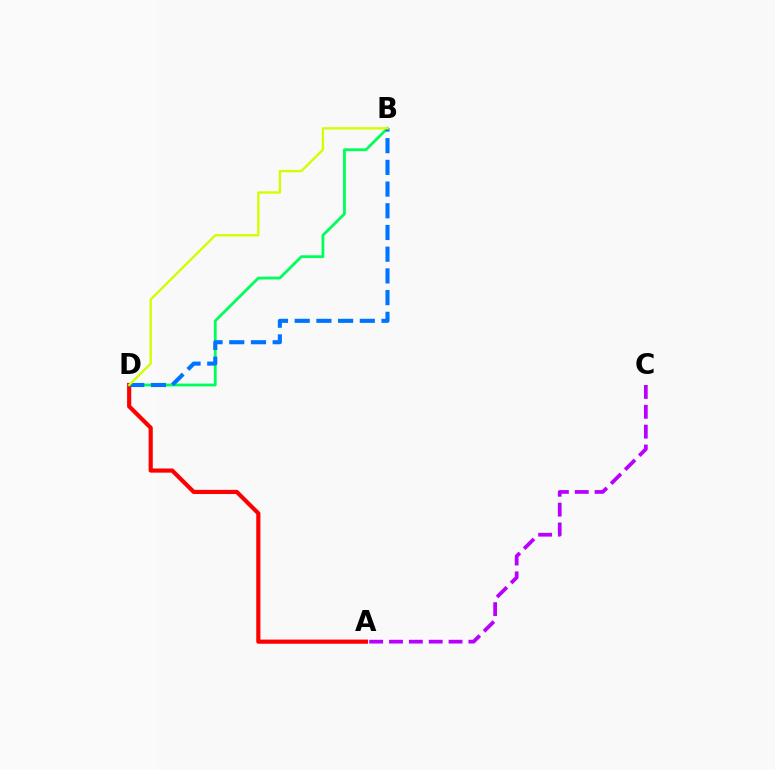{('B', 'D'): [{'color': '#00ff5c', 'line_style': 'solid', 'thickness': 2.02}, {'color': '#0074ff', 'line_style': 'dashed', 'thickness': 2.95}, {'color': '#d1ff00', 'line_style': 'solid', 'thickness': 1.7}], ('A', 'D'): [{'color': '#ff0000', 'line_style': 'solid', 'thickness': 3.0}], ('A', 'C'): [{'color': '#b900ff', 'line_style': 'dashed', 'thickness': 2.7}]}